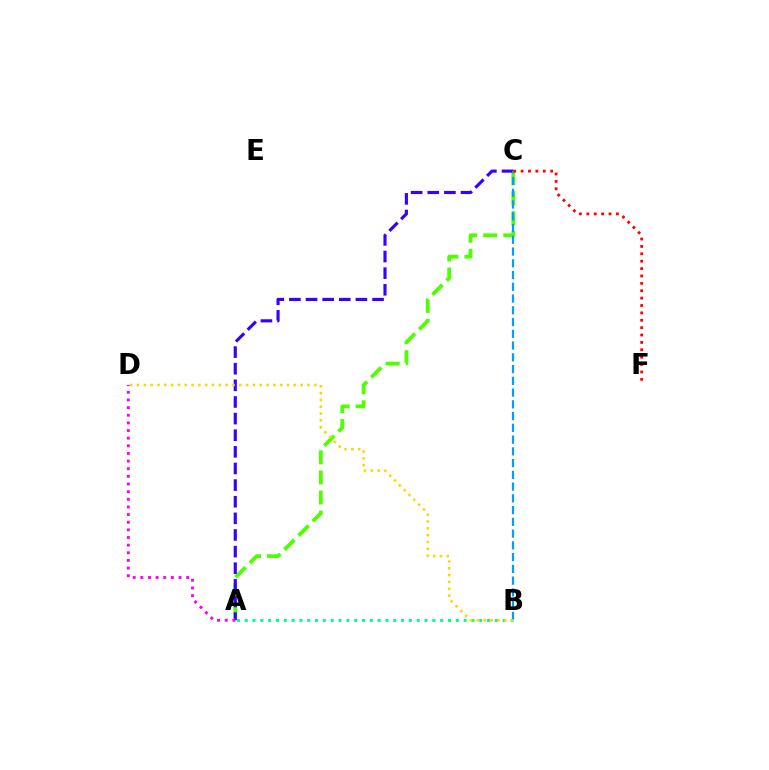{('A', 'C'): [{'color': '#4fff00', 'line_style': 'dashed', 'thickness': 2.73}, {'color': '#3700ff', 'line_style': 'dashed', 'thickness': 2.26}], ('A', 'B'): [{'color': '#00ff86', 'line_style': 'dotted', 'thickness': 2.12}], ('A', 'D'): [{'color': '#ff00ed', 'line_style': 'dotted', 'thickness': 2.08}], ('B', 'C'): [{'color': '#009eff', 'line_style': 'dashed', 'thickness': 1.6}], ('C', 'F'): [{'color': '#ff0000', 'line_style': 'dotted', 'thickness': 2.01}], ('B', 'D'): [{'color': '#ffd500', 'line_style': 'dotted', 'thickness': 1.85}]}